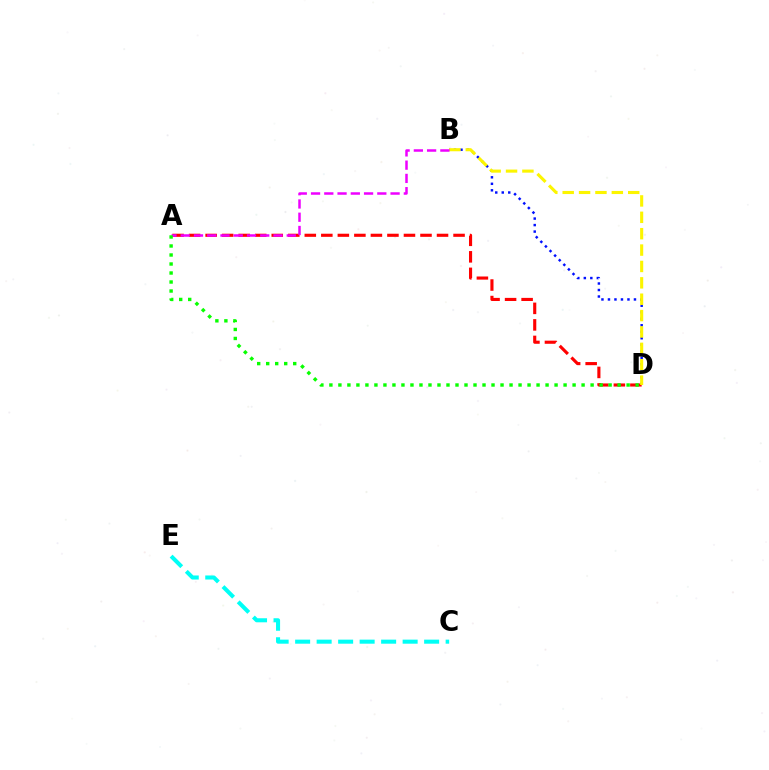{('B', 'D'): [{'color': '#0010ff', 'line_style': 'dotted', 'thickness': 1.77}, {'color': '#fcf500', 'line_style': 'dashed', 'thickness': 2.23}], ('A', 'D'): [{'color': '#ff0000', 'line_style': 'dashed', 'thickness': 2.25}, {'color': '#08ff00', 'line_style': 'dotted', 'thickness': 2.45}], ('A', 'B'): [{'color': '#ee00ff', 'line_style': 'dashed', 'thickness': 1.8}], ('C', 'E'): [{'color': '#00fff6', 'line_style': 'dashed', 'thickness': 2.92}]}